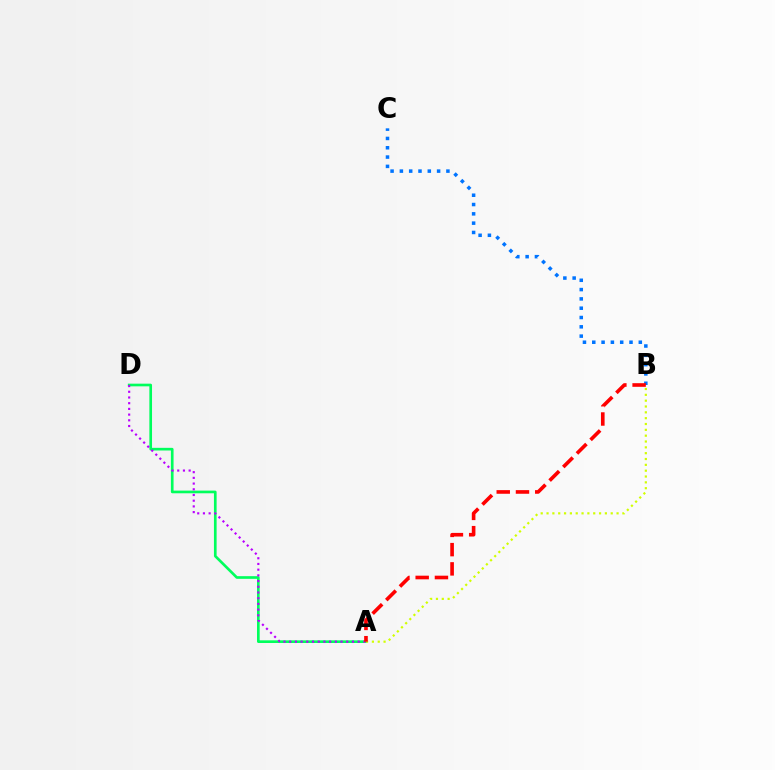{('A', 'D'): [{'color': '#00ff5c', 'line_style': 'solid', 'thickness': 1.92}, {'color': '#b900ff', 'line_style': 'dotted', 'thickness': 1.55}], ('A', 'B'): [{'color': '#d1ff00', 'line_style': 'dotted', 'thickness': 1.59}, {'color': '#ff0000', 'line_style': 'dashed', 'thickness': 2.62}], ('B', 'C'): [{'color': '#0074ff', 'line_style': 'dotted', 'thickness': 2.53}]}